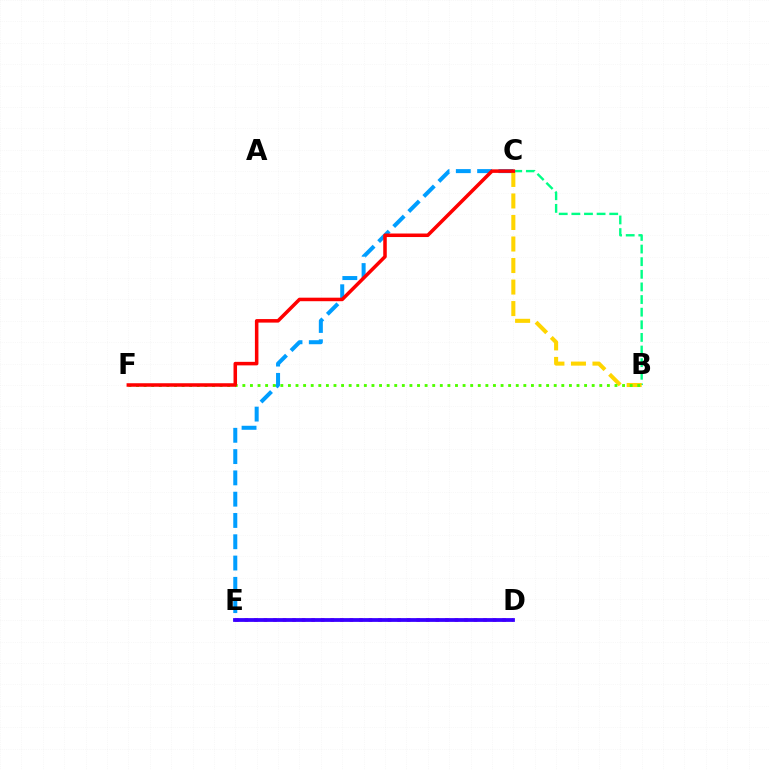{('C', 'E'): [{'color': '#009eff', 'line_style': 'dashed', 'thickness': 2.89}], ('B', 'C'): [{'color': '#00ff86', 'line_style': 'dashed', 'thickness': 1.71}, {'color': '#ffd500', 'line_style': 'dashed', 'thickness': 2.92}], ('D', 'E'): [{'color': '#ff00ed', 'line_style': 'dotted', 'thickness': 2.59}, {'color': '#3700ff', 'line_style': 'solid', 'thickness': 2.72}], ('B', 'F'): [{'color': '#4fff00', 'line_style': 'dotted', 'thickness': 2.06}], ('C', 'F'): [{'color': '#ff0000', 'line_style': 'solid', 'thickness': 2.54}]}